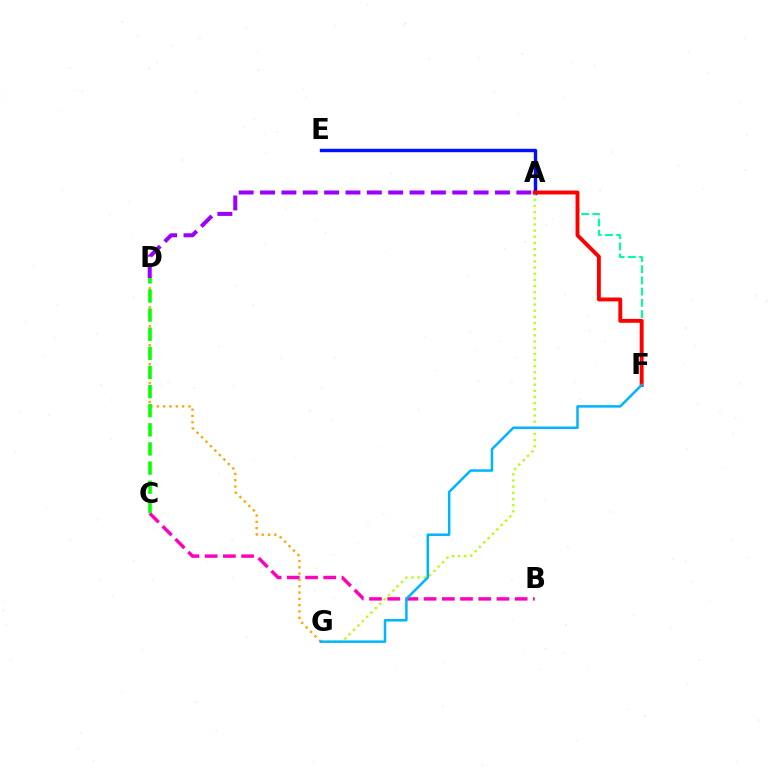{('A', 'E'): [{'color': '#0010ff', 'line_style': 'solid', 'thickness': 2.45}], ('A', 'D'): [{'color': '#9b00ff', 'line_style': 'dashed', 'thickness': 2.9}], ('A', 'F'): [{'color': '#00ff9d', 'line_style': 'dashed', 'thickness': 1.52}, {'color': '#ff0000', 'line_style': 'solid', 'thickness': 2.8}], ('A', 'G'): [{'color': '#b3ff00', 'line_style': 'dotted', 'thickness': 1.67}], ('B', 'C'): [{'color': '#ff00bd', 'line_style': 'dashed', 'thickness': 2.47}], ('D', 'G'): [{'color': '#ffa500', 'line_style': 'dotted', 'thickness': 1.71}], ('C', 'D'): [{'color': '#08ff00', 'line_style': 'dashed', 'thickness': 2.6}], ('F', 'G'): [{'color': '#00b5ff', 'line_style': 'solid', 'thickness': 1.8}]}